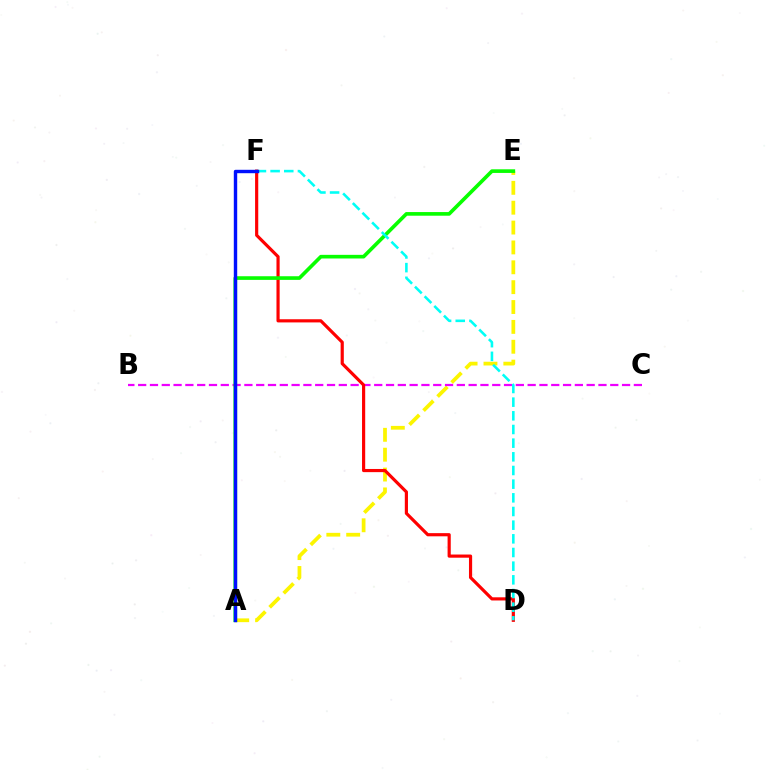{('A', 'E'): [{'color': '#fcf500', 'line_style': 'dashed', 'thickness': 2.7}, {'color': '#08ff00', 'line_style': 'solid', 'thickness': 2.62}], ('B', 'C'): [{'color': '#ee00ff', 'line_style': 'dashed', 'thickness': 1.6}], ('D', 'F'): [{'color': '#ff0000', 'line_style': 'solid', 'thickness': 2.28}, {'color': '#00fff6', 'line_style': 'dashed', 'thickness': 1.86}], ('A', 'F'): [{'color': '#0010ff', 'line_style': 'solid', 'thickness': 2.45}]}